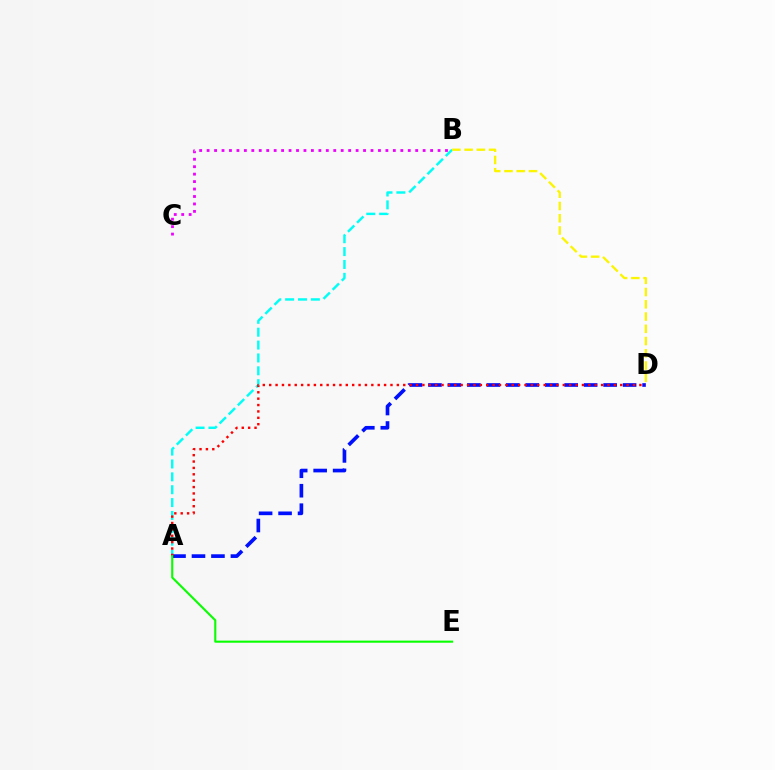{('A', 'B'): [{'color': '#00fff6', 'line_style': 'dashed', 'thickness': 1.75}], ('A', 'D'): [{'color': '#0010ff', 'line_style': 'dashed', 'thickness': 2.64}, {'color': '#ff0000', 'line_style': 'dotted', 'thickness': 1.73}], ('B', 'D'): [{'color': '#fcf500', 'line_style': 'dashed', 'thickness': 1.66}], ('A', 'E'): [{'color': '#08ff00', 'line_style': 'solid', 'thickness': 1.52}], ('B', 'C'): [{'color': '#ee00ff', 'line_style': 'dotted', 'thickness': 2.02}]}